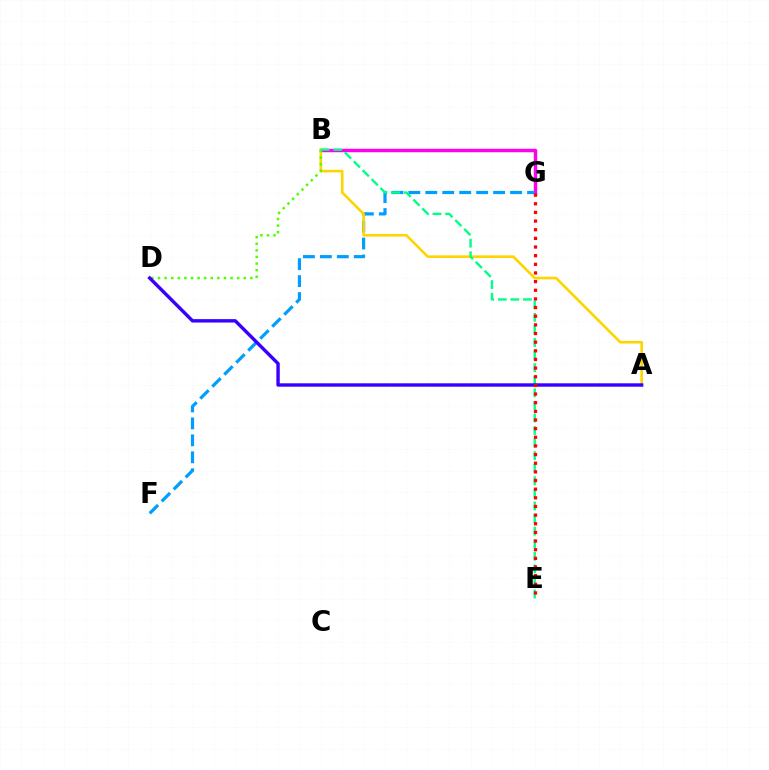{('B', 'G'): [{'color': '#ff00ed', 'line_style': 'solid', 'thickness': 2.47}], ('F', 'G'): [{'color': '#009eff', 'line_style': 'dashed', 'thickness': 2.3}], ('A', 'B'): [{'color': '#ffd500', 'line_style': 'solid', 'thickness': 1.88}], ('B', 'D'): [{'color': '#4fff00', 'line_style': 'dotted', 'thickness': 1.79}], ('B', 'E'): [{'color': '#00ff86', 'line_style': 'dashed', 'thickness': 1.71}], ('A', 'D'): [{'color': '#3700ff', 'line_style': 'solid', 'thickness': 2.45}], ('E', 'G'): [{'color': '#ff0000', 'line_style': 'dotted', 'thickness': 2.35}]}